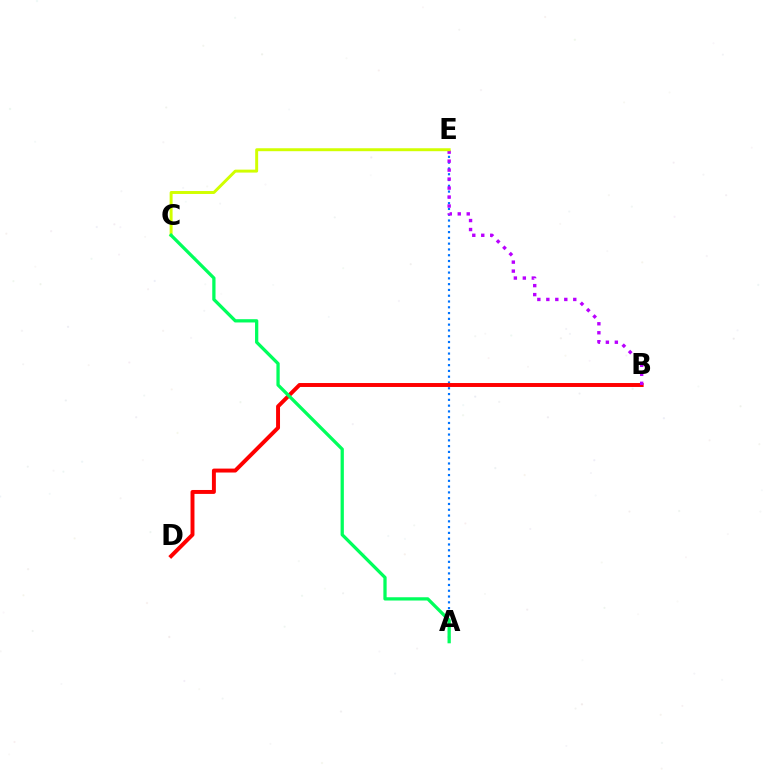{('A', 'E'): [{'color': '#0074ff', 'line_style': 'dotted', 'thickness': 1.57}], ('B', 'D'): [{'color': '#ff0000', 'line_style': 'solid', 'thickness': 2.83}], ('B', 'E'): [{'color': '#b900ff', 'line_style': 'dotted', 'thickness': 2.44}], ('C', 'E'): [{'color': '#d1ff00', 'line_style': 'solid', 'thickness': 2.12}], ('A', 'C'): [{'color': '#00ff5c', 'line_style': 'solid', 'thickness': 2.36}]}